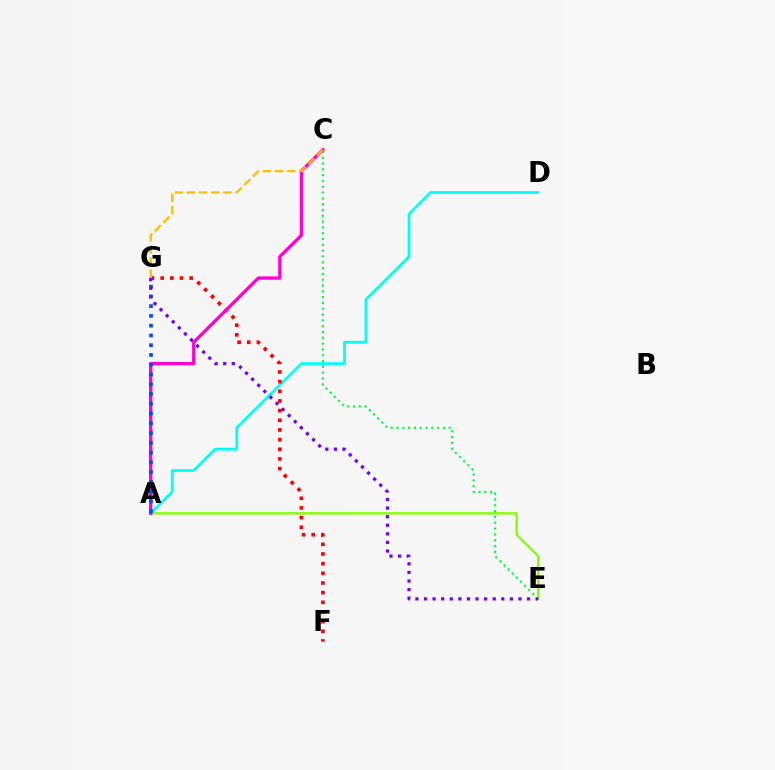{('A', 'E'): [{'color': '#84ff00', 'line_style': 'solid', 'thickness': 1.69}], ('A', 'D'): [{'color': '#00fff6', 'line_style': 'solid', 'thickness': 1.99}], ('F', 'G'): [{'color': '#ff0000', 'line_style': 'dotted', 'thickness': 2.62}], ('C', 'E'): [{'color': '#00ff39', 'line_style': 'dotted', 'thickness': 1.58}], ('A', 'C'): [{'color': '#ff00cf', 'line_style': 'solid', 'thickness': 2.38}], ('A', 'G'): [{'color': '#004bff', 'line_style': 'dotted', 'thickness': 2.65}], ('E', 'G'): [{'color': '#7200ff', 'line_style': 'dotted', 'thickness': 2.33}], ('C', 'G'): [{'color': '#ffbd00', 'line_style': 'dashed', 'thickness': 1.65}]}